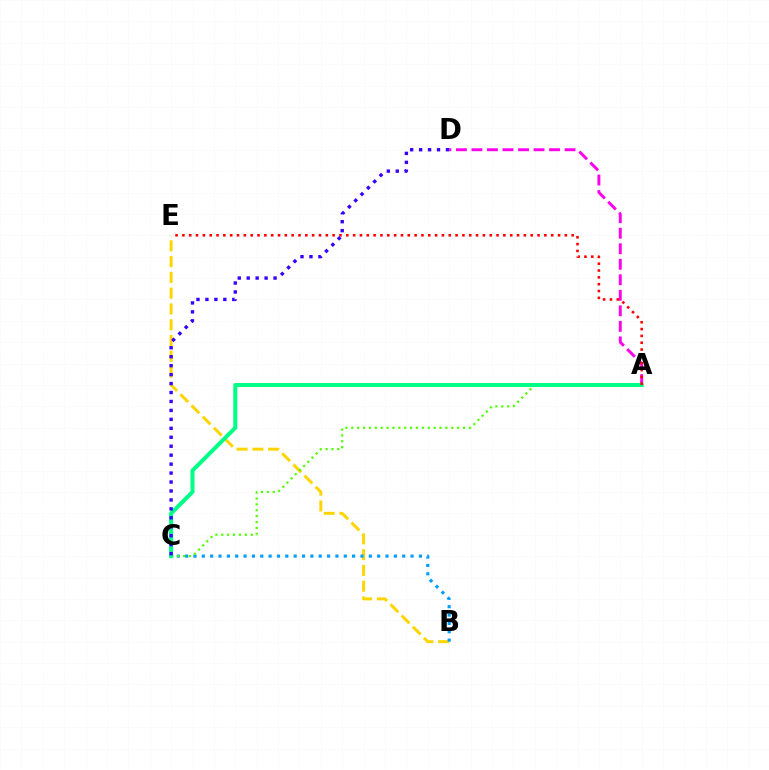{('B', 'E'): [{'color': '#ffd500', 'line_style': 'dashed', 'thickness': 2.14}], ('A', 'D'): [{'color': '#ff00ed', 'line_style': 'dashed', 'thickness': 2.11}], ('B', 'C'): [{'color': '#009eff', 'line_style': 'dotted', 'thickness': 2.27}], ('A', 'C'): [{'color': '#4fff00', 'line_style': 'dotted', 'thickness': 1.6}, {'color': '#00ff86', 'line_style': 'solid', 'thickness': 2.91}], ('A', 'E'): [{'color': '#ff0000', 'line_style': 'dotted', 'thickness': 1.86}], ('C', 'D'): [{'color': '#3700ff', 'line_style': 'dotted', 'thickness': 2.43}]}